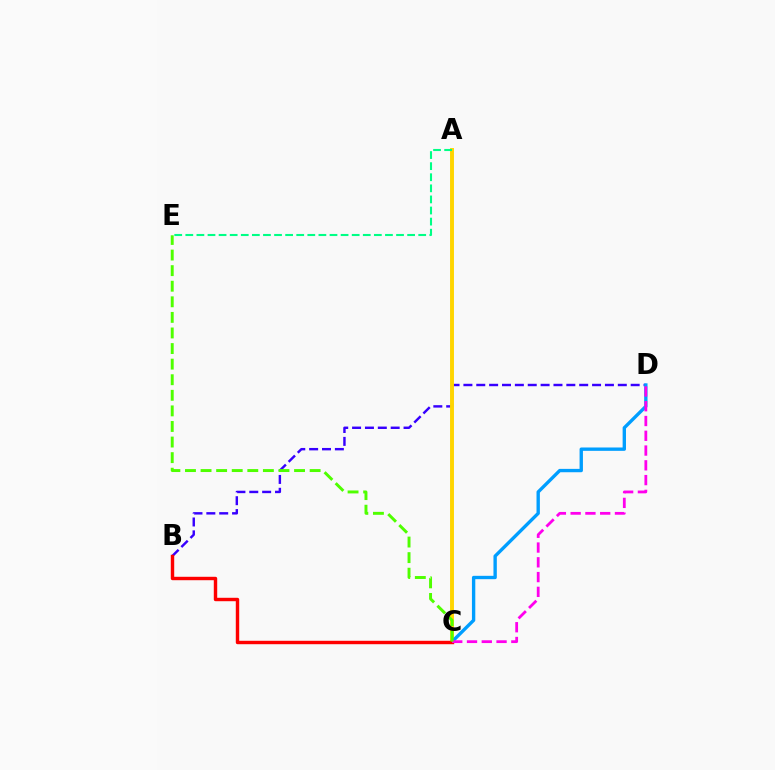{('B', 'D'): [{'color': '#3700ff', 'line_style': 'dashed', 'thickness': 1.75}], ('A', 'C'): [{'color': '#ffd500', 'line_style': 'solid', 'thickness': 2.82}], ('C', 'D'): [{'color': '#009eff', 'line_style': 'solid', 'thickness': 2.42}, {'color': '#ff00ed', 'line_style': 'dashed', 'thickness': 2.01}], ('B', 'C'): [{'color': '#ff0000', 'line_style': 'solid', 'thickness': 2.46}], ('A', 'E'): [{'color': '#00ff86', 'line_style': 'dashed', 'thickness': 1.51}], ('C', 'E'): [{'color': '#4fff00', 'line_style': 'dashed', 'thickness': 2.12}]}